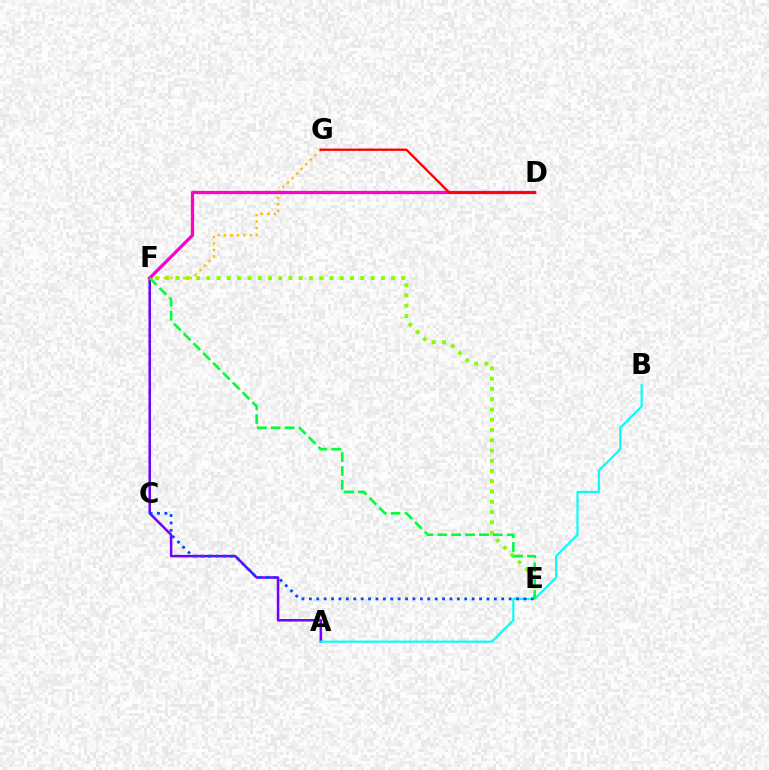{('F', 'G'): [{'color': '#ffbd00', 'line_style': 'dotted', 'thickness': 1.75}], ('A', 'F'): [{'color': '#7200ff', 'line_style': 'solid', 'thickness': 1.82}], ('E', 'F'): [{'color': '#84ff00', 'line_style': 'dotted', 'thickness': 2.79}, {'color': '#00ff39', 'line_style': 'dashed', 'thickness': 1.89}], ('D', 'F'): [{'color': '#ff00cf', 'line_style': 'solid', 'thickness': 2.35}], ('A', 'B'): [{'color': '#00fff6', 'line_style': 'solid', 'thickness': 1.53}], ('C', 'E'): [{'color': '#004bff', 'line_style': 'dotted', 'thickness': 2.01}], ('D', 'G'): [{'color': '#ff0000', 'line_style': 'solid', 'thickness': 1.68}]}